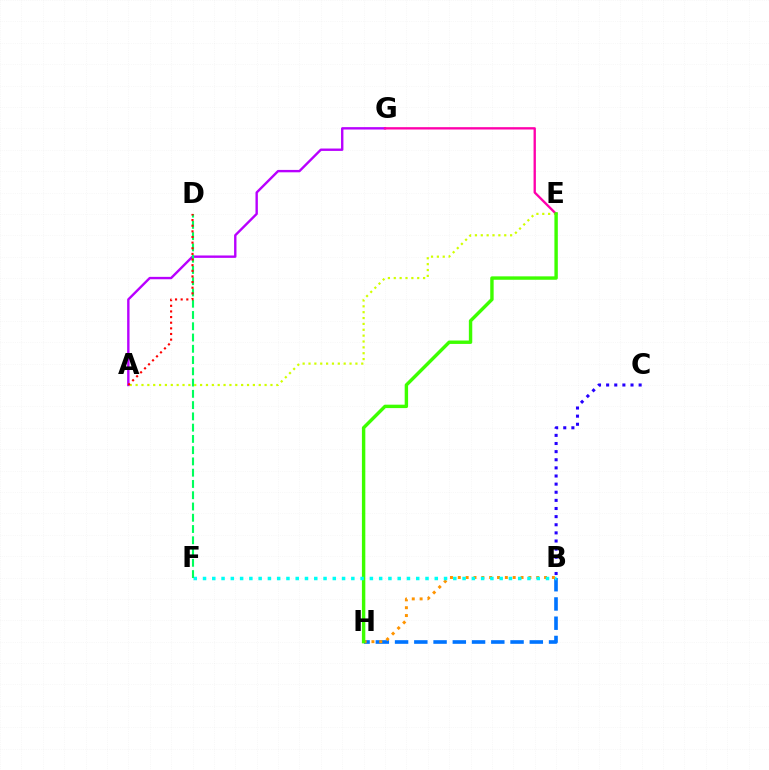{('A', 'G'): [{'color': '#b900ff', 'line_style': 'solid', 'thickness': 1.72}], ('B', 'H'): [{'color': '#0074ff', 'line_style': 'dashed', 'thickness': 2.61}, {'color': '#ff9400', 'line_style': 'dotted', 'thickness': 2.13}], ('A', 'E'): [{'color': '#d1ff00', 'line_style': 'dotted', 'thickness': 1.59}], ('B', 'C'): [{'color': '#2500ff', 'line_style': 'dotted', 'thickness': 2.21}], ('E', 'G'): [{'color': '#ff00ac', 'line_style': 'solid', 'thickness': 1.68}], ('E', 'H'): [{'color': '#3dff00', 'line_style': 'solid', 'thickness': 2.46}], ('B', 'F'): [{'color': '#00fff6', 'line_style': 'dotted', 'thickness': 2.52}], ('D', 'F'): [{'color': '#00ff5c', 'line_style': 'dashed', 'thickness': 1.53}], ('A', 'D'): [{'color': '#ff0000', 'line_style': 'dotted', 'thickness': 1.53}]}